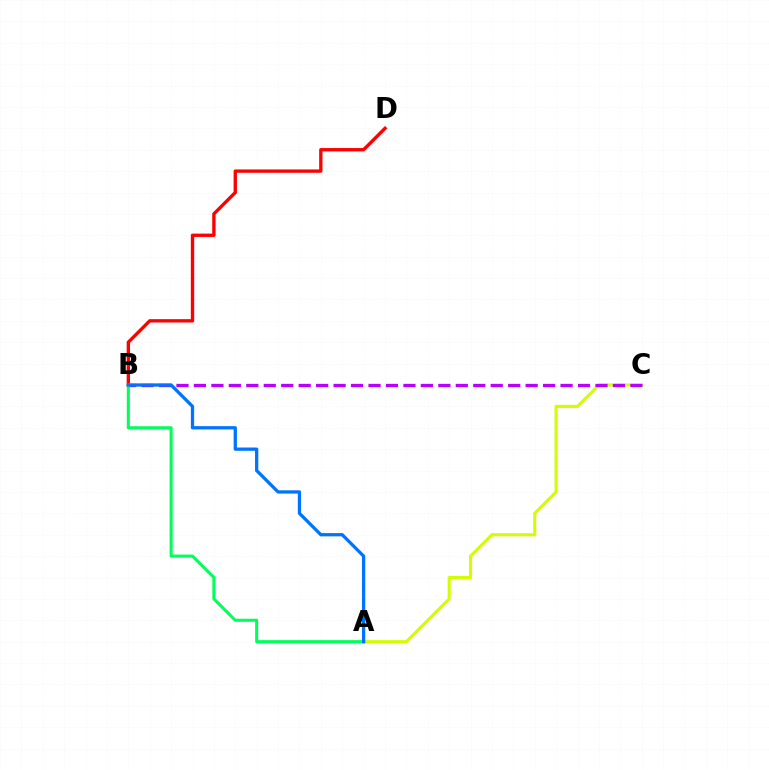{('A', 'C'): [{'color': '#d1ff00', 'line_style': 'solid', 'thickness': 2.23}], ('B', 'D'): [{'color': '#ff0000', 'line_style': 'solid', 'thickness': 2.41}], ('B', 'C'): [{'color': '#b900ff', 'line_style': 'dashed', 'thickness': 2.37}], ('A', 'B'): [{'color': '#00ff5c', 'line_style': 'solid', 'thickness': 2.2}, {'color': '#0074ff', 'line_style': 'solid', 'thickness': 2.36}]}